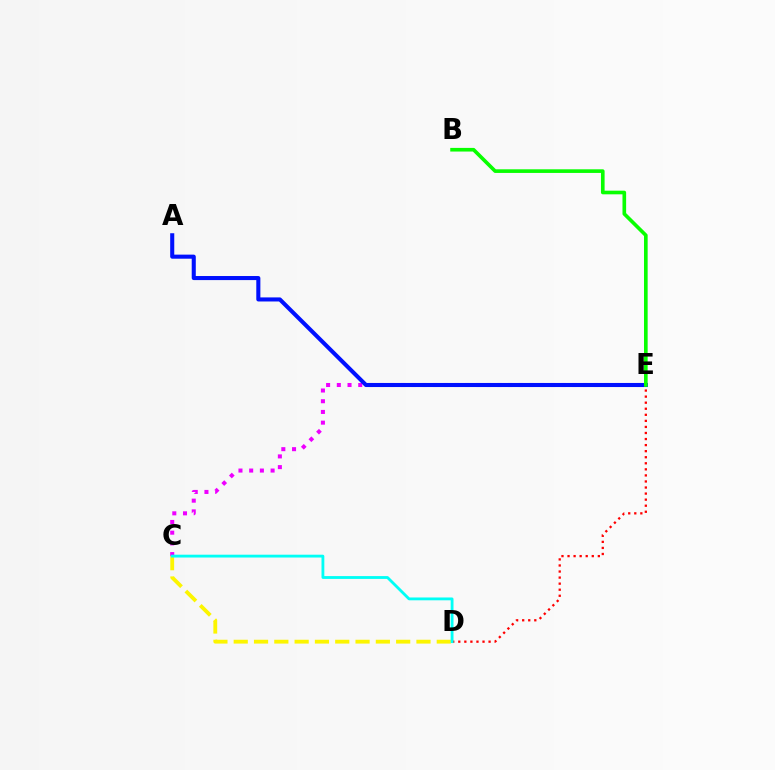{('C', 'D'): [{'color': '#fcf500', 'line_style': 'dashed', 'thickness': 2.76}, {'color': '#00fff6', 'line_style': 'solid', 'thickness': 2.03}], ('D', 'E'): [{'color': '#ff0000', 'line_style': 'dotted', 'thickness': 1.65}], ('C', 'E'): [{'color': '#ee00ff', 'line_style': 'dotted', 'thickness': 2.91}], ('A', 'E'): [{'color': '#0010ff', 'line_style': 'solid', 'thickness': 2.93}], ('B', 'E'): [{'color': '#08ff00', 'line_style': 'solid', 'thickness': 2.62}]}